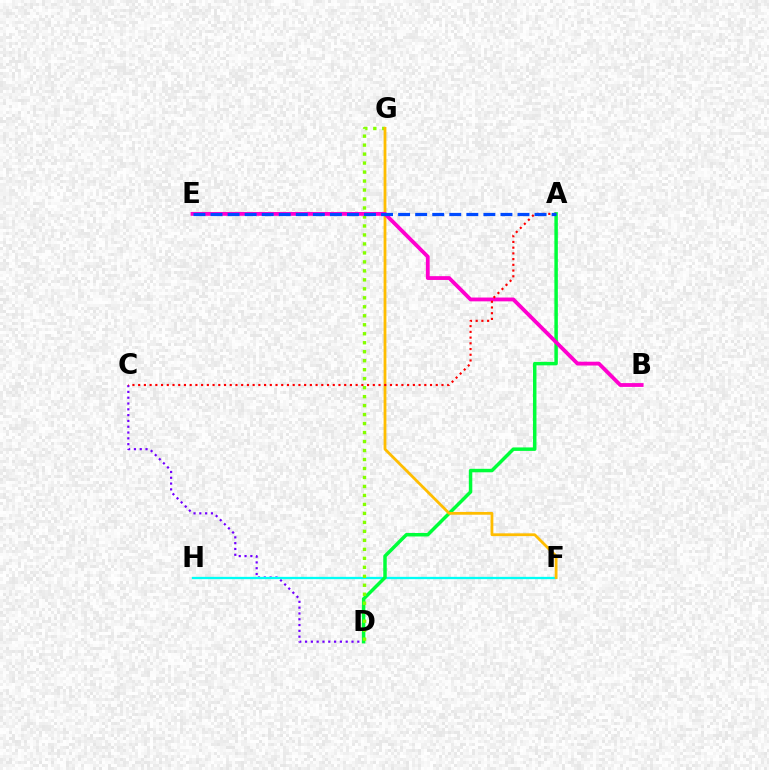{('C', 'D'): [{'color': '#7200ff', 'line_style': 'dotted', 'thickness': 1.58}], ('F', 'H'): [{'color': '#00fff6', 'line_style': 'solid', 'thickness': 1.65}], ('A', 'D'): [{'color': '#00ff39', 'line_style': 'solid', 'thickness': 2.51}], ('D', 'G'): [{'color': '#84ff00', 'line_style': 'dotted', 'thickness': 2.44}], ('F', 'G'): [{'color': '#ffbd00', 'line_style': 'solid', 'thickness': 2.01}], ('B', 'E'): [{'color': '#ff00cf', 'line_style': 'solid', 'thickness': 2.75}], ('A', 'C'): [{'color': '#ff0000', 'line_style': 'dotted', 'thickness': 1.55}], ('A', 'E'): [{'color': '#004bff', 'line_style': 'dashed', 'thickness': 2.32}]}